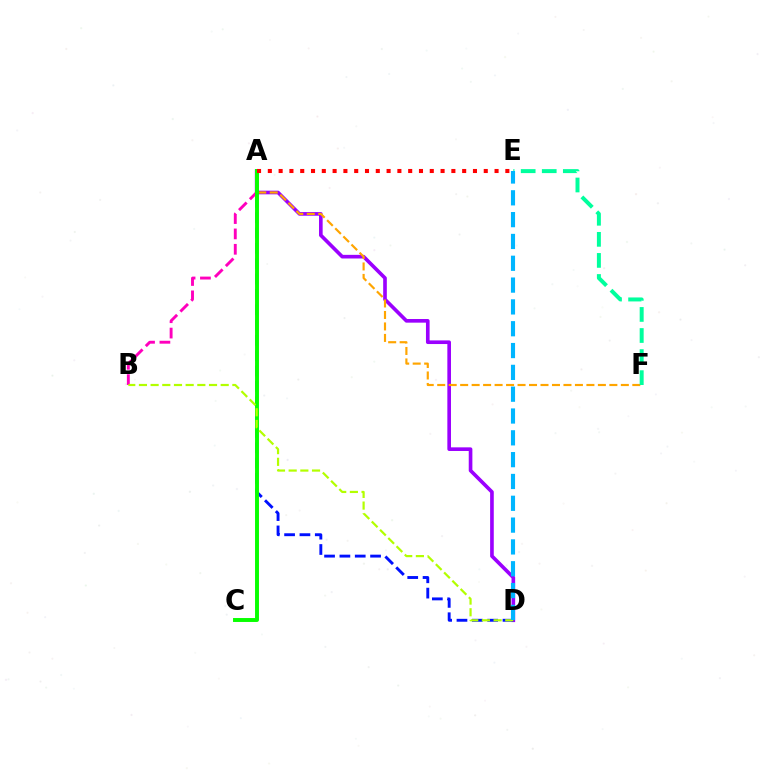{('A', 'D'): [{'color': '#9b00ff', 'line_style': 'solid', 'thickness': 2.62}, {'color': '#0010ff', 'line_style': 'dashed', 'thickness': 2.08}], ('A', 'F'): [{'color': '#ffa500', 'line_style': 'dashed', 'thickness': 1.56}], ('A', 'B'): [{'color': '#ff00bd', 'line_style': 'dashed', 'thickness': 2.09}], ('A', 'C'): [{'color': '#08ff00', 'line_style': 'solid', 'thickness': 2.83}], ('A', 'E'): [{'color': '#ff0000', 'line_style': 'dotted', 'thickness': 2.93}], ('E', 'F'): [{'color': '#00ff9d', 'line_style': 'dashed', 'thickness': 2.86}], ('B', 'D'): [{'color': '#b3ff00', 'line_style': 'dashed', 'thickness': 1.59}], ('D', 'E'): [{'color': '#00b5ff', 'line_style': 'dashed', 'thickness': 2.96}]}